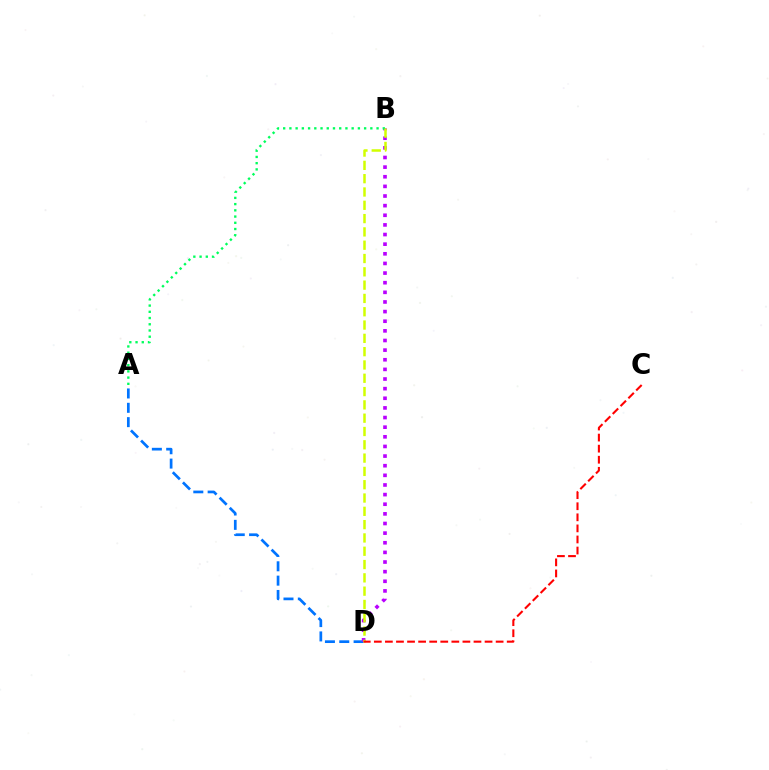{('A', 'D'): [{'color': '#0074ff', 'line_style': 'dashed', 'thickness': 1.95}], ('B', 'D'): [{'color': '#b900ff', 'line_style': 'dotted', 'thickness': 2.62}, {'color': '#d1ff00', 'line_style': 'dashed', 'thickness': 1.81}], ('A', 'B'): [{'color': '#00ff5c', 'line_style': 'dotted', 'thickness': 1.69}], ('C', 'D'): [{'color': '#ff0000', 'line_style': 'dashed', 'thickness': 1.5}]}